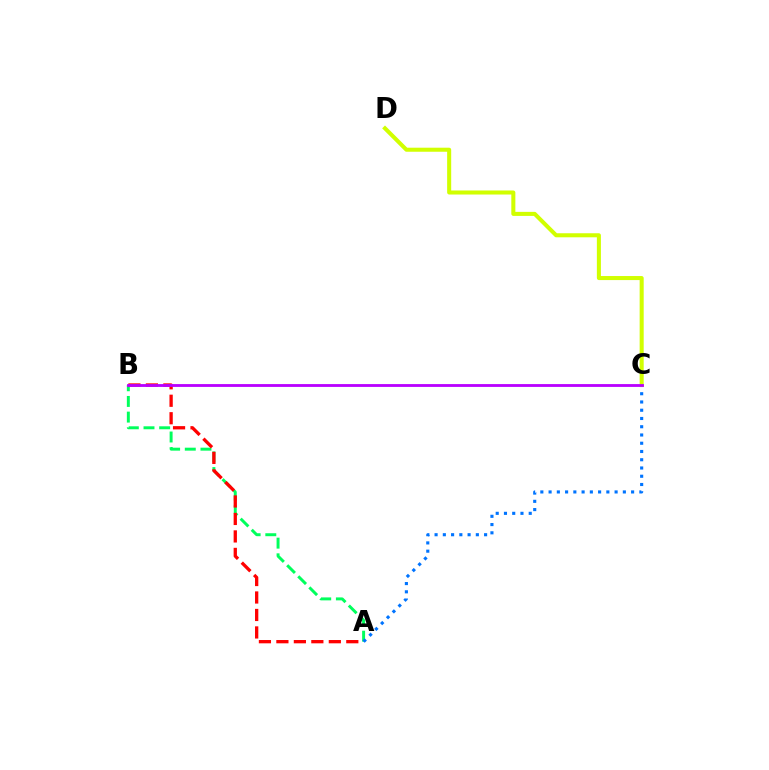{('A', 'B'): [{'color': '#00ff5c', 'line_style': 'dashed', 'thickness': 2.13}, {'color': '#ff0000', 'line_style': 'dashed', 'thickness': 2.37}], ('A', 'C'): [{'color': '#0074ff', 'line_style': 'dotted', 'thickness': 2.24}], ('C', 'D'): [{'color': '#d1ff00', 'line_style': 'solid', 'thickness': 2.91}], ('B', 'C'): [{'color': '#b900ff', 'line_style': 'solid', 'thickness': 2.03}]}